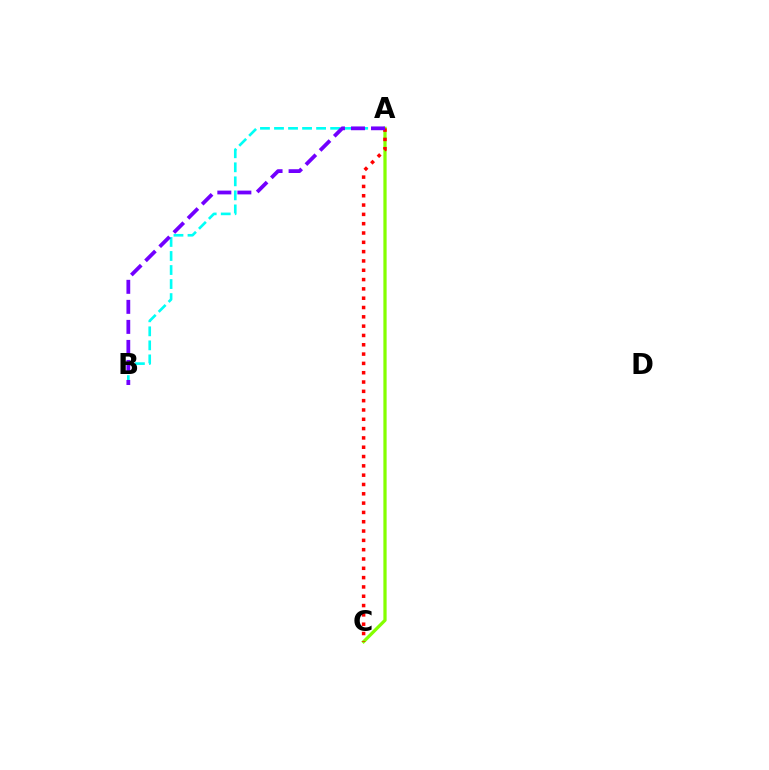{('A', 'B'): [{'color': '#00fff6', 'line_style': 'dashed', 'thickness': 1.91}, {'color': '#7200ff', 'line_style': 'dashed', 'thickness': 2.72}], ('A', 'C'): [{'color': '#84ff00', 'line_style': 'solid', 'thickness': 2.34}, {'color': '#ff0000', 'line_style': 'dotted', 'thickness': 2.53}]}